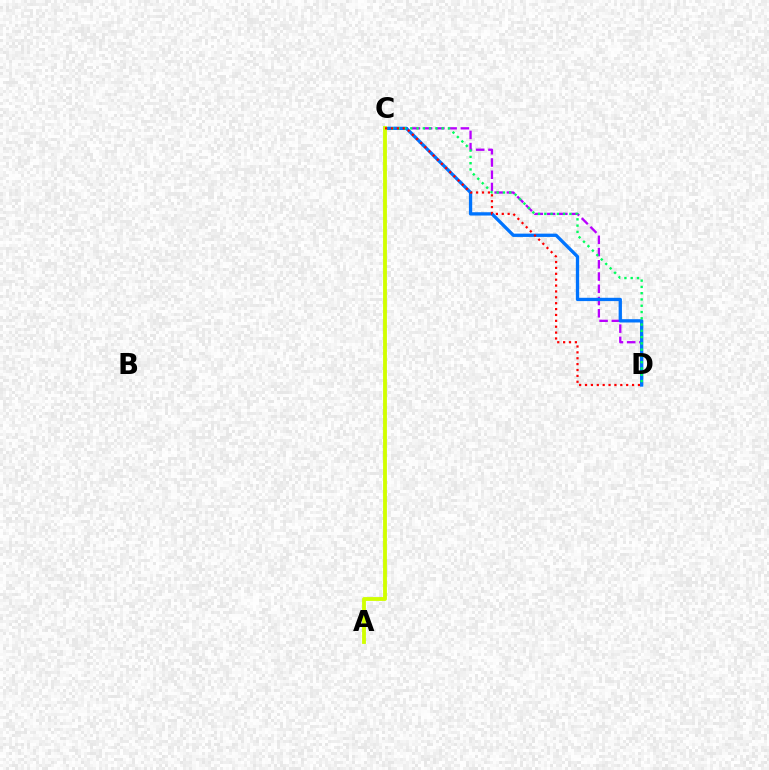{('C', 'D'): [{'color': '#b900ff', 'line_style': 'dashed', 'thickness': 1.66}, {'color': '#0074ff', 'line_style': 'solid', 'thickness': 2.38}, {'color': '#00ff5c', 'line_style': 'dotted', 'thickness': 1.7}, {'color': '#ff0000', 'line_style': 'dotted', 'thickness': 1.6}], ('A', 'C'): [{'color': '#d1ff00', 'line_style': 'solid', 'thickness': 2.76}]}